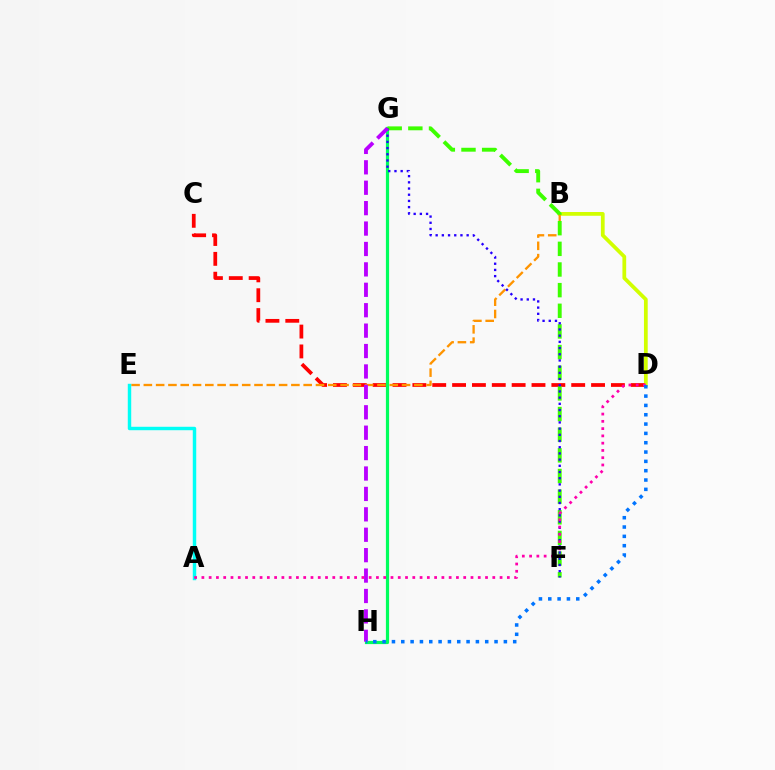{('B', 'D'): [{'color': '#d1ff00', 'line_style': 'solid', 'thickness': 2.7}], ('C', 'D'): [{'color': '#ff0000', 'line_style': 'dashed', 'thickness': 2.7}], ('B', 'E'): [{'color': '#ff9400', 'line_style': 'dashed', 'thickness': 1.67}], ('G', 'H'): [{'color': '#00ff5c', 'line_style': 'solid', 'thickness': 2.3}, {'color': '#b900ff', 'line_style': 'dashed', 'thickness': 2.77}], ('F', 'G'): [{'color': '#3dff00', 'line_style': 'dashed', 'thickness': 2.81}, {'color': '#2500ff', 'line_style': 'dotted', 'thickness': 1.68}], ('A', 'E'): [{'color': '#00fff6', 'line_style': 'solid', 'thickness': 2.48}], ('A', 'D'): [{'color': '#ff00ac', 'line_style': 'dotted', 'thickness': 1.98}], ('D', 'H'): [{'color': '#0074ff', 'line_style': 'dotted', 'thickness': 2.53}]}